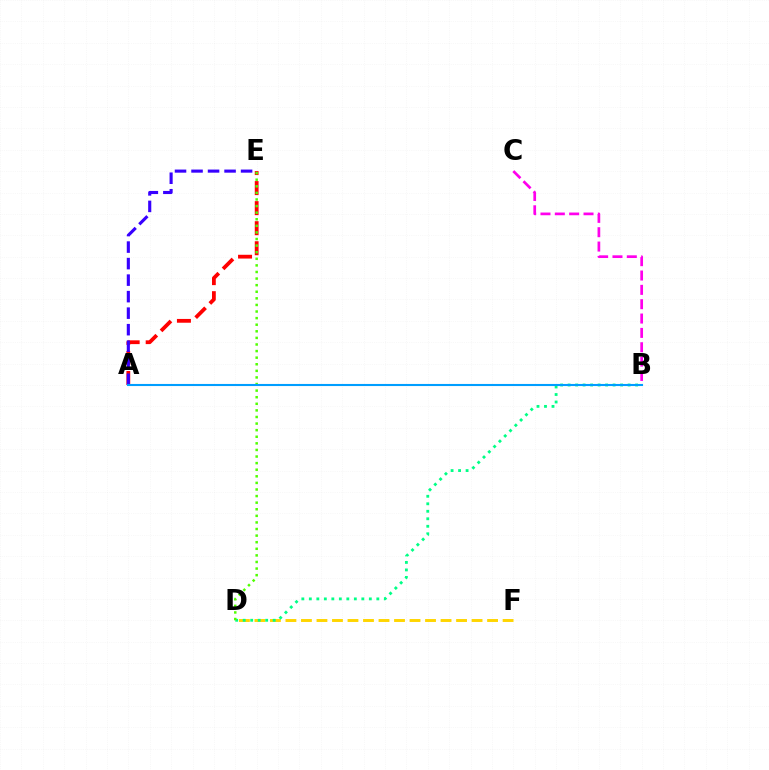{('A', 'E'): [{'color': '#ff0000', 'line_style': 'dashed', 'thickness': 2.72}, {'color': '#3700ff', 'line_style': 'dashed', 'thickness': 2.24}], ('D', 'F'): [{'color': '#ffd500', 'line_style': 'dashed', 'thickness': 2.11}], ('B', 'D'): [{'color': '#00ff86', 'line_style': 'dotted', 'thickness': 2.04}], ('D', 'E'): [{'color': '#4fff00', 'line_style': 'dotted', 'thickness': 1.79}], ('A', 'B'): [{'color': '#009eff', 'line_style': 'solid', 'thickness': 1.51}], ('B', 'C'): [{'color': '#ff00ed', 'line_style': 'dashed', 'thickness': 1.95}]}